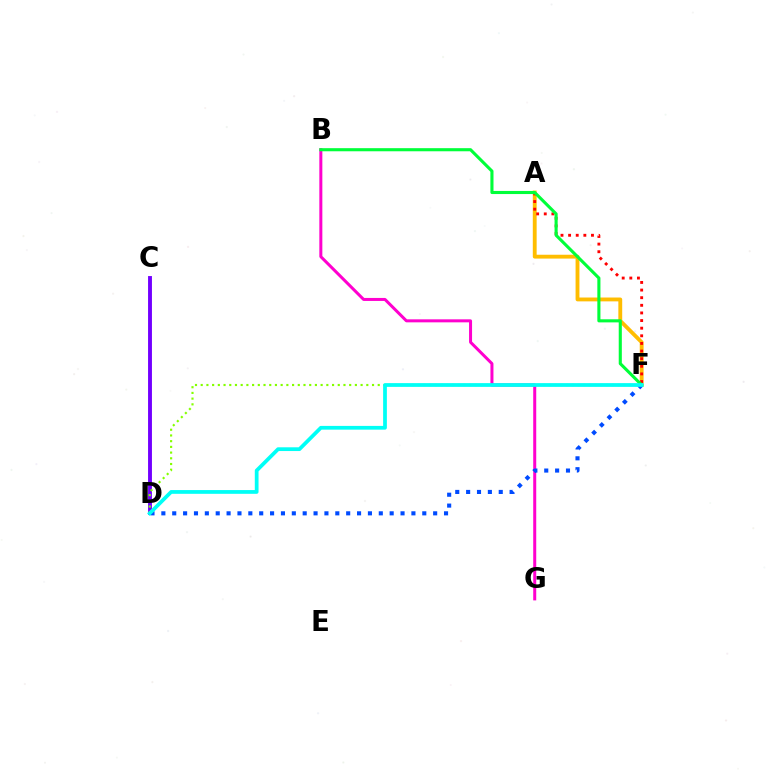{('A', 'F'): [{'color': '#ffbd00', 'line_style': 'solid', 'thickness': 2.77}, {'color': '#ff0000', 'line_style': 'dotted', 'thickness': 2.07}], ('B', 'G'): [{'color': '#ff00cf', 'line_style': 'solid', 'thickness': 2.17}], ('B', 'F'): [{'color': '#00ff39', 'line_style': 'solid', 'thickness': 2.23}], ('C', 'D'): [{'color': '#7200ff', 'line_style': 'solid', 'thickness': 2.79}], ('D', 'F'): [{'color': '#84ff00', 'line_style': 'dotted', 'thickness': 1.55}, {'color': '#004bff', 'line_style': 'dotted', 'thickness': 2.95}, {'color': '#00fff6', 'line_style': 'solid', 'thickness': 2.7}]}